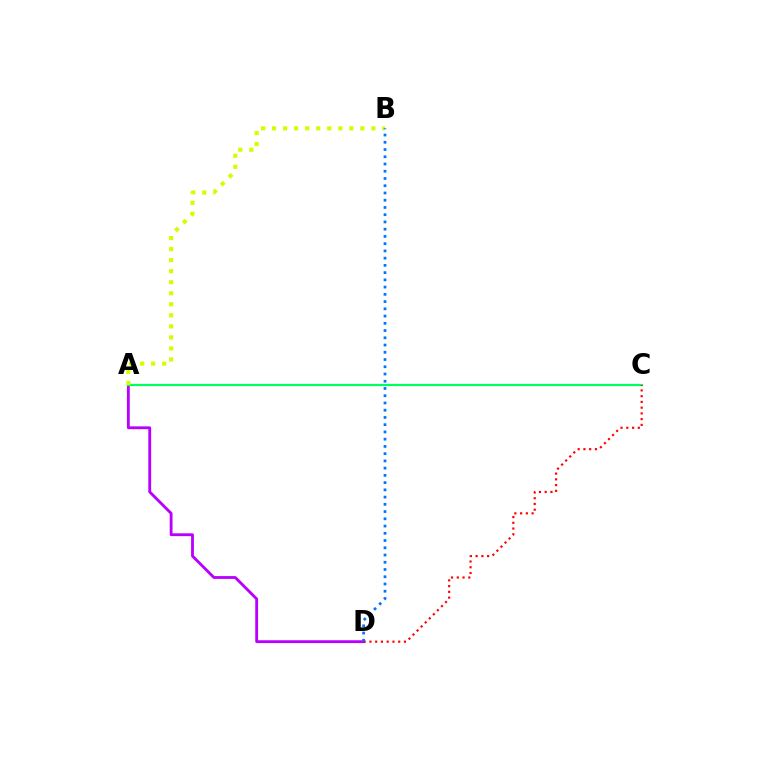{('A', 'D'): [{'color': '#b900ff', 'line_style': 'solid', 'thickness': 2.04}], ('A', 'C'): [{'color': '#00ff5c', 'line_style': 'solid', 'thickness': 1.58}], ('A', 'B'): [{'color': '#d1ff00', 'line_style': 'dotted', 'thickness': 3.0}], ('C', 'D'): [{'color': '#ff0000', 'line_style': 'dotted', 'thickness': 1.56}], ('B', 'D'): [{'color': '#0074ff', 'line_style': 'dotted', 'thickness': 1.97}]}